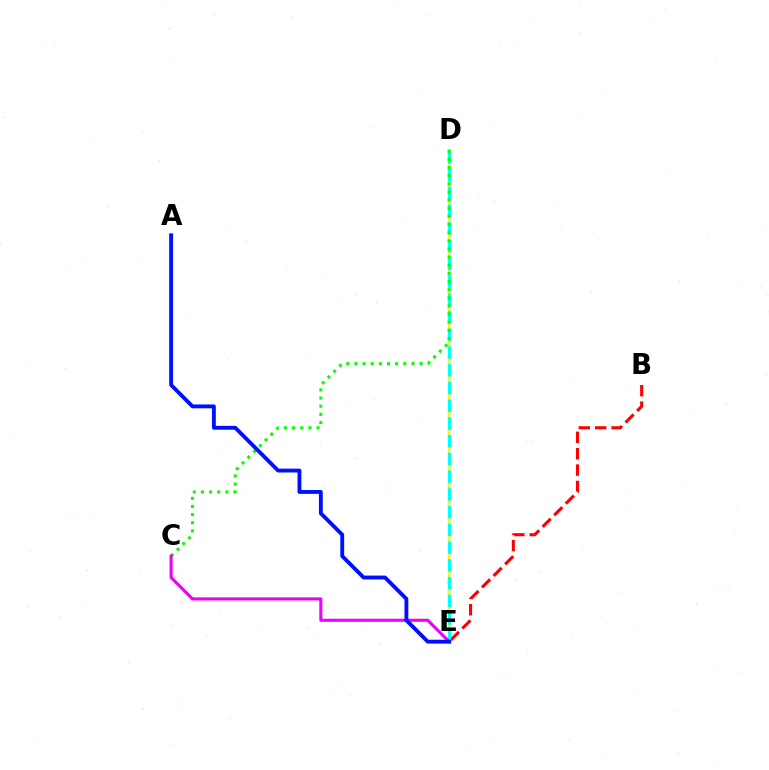{('D', 'E'): [{'color': '#fcf500', 'line_style': 'solid', 'thickness': 1.69}, {'color': '#00fff6', 'line_style': 'dashed', 'thickness': 2.41}], ('B', 'E'): [{'color': '#ff0000', 'line_style': 'dashed', 'thickness': 2.22}], ('C', 'D'): [{'color': '#08ff00', 'line_style': 'dotted', 'thickness': 2.21}], ('C', 'E'): [{'color': '#ee00ff', 'line_style': 'solid', 'thickness': 2.22}], ('A', 'E'): [{'color': '#0010ff', 'line_style': 'solid', 'thickness': 2.78}]}